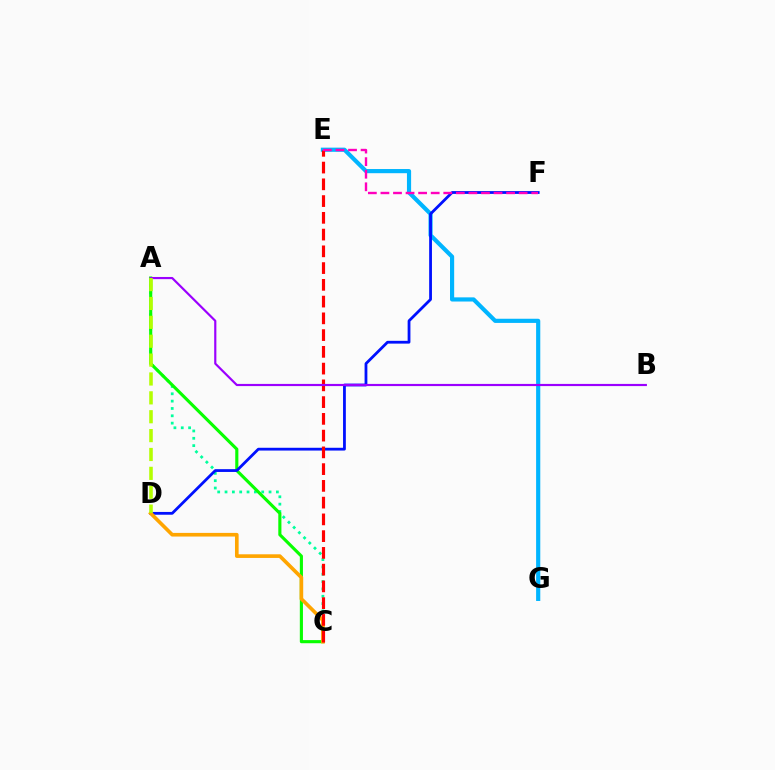{('A', 'C'): [{'color': '#00ff9d', 'line_style': 'dotted', 'thickness': 1.99}, {'color': '#08ff00', 'line_style': 'solid', 'thickness': 2.25}], ('E', 'G'): [{'color': '#00b5ff', 'line_style': 'solid', 'thickness': 3.0}], ('D', 'F'): [{'color': '#0010ff', 'line_style': 'solid', 'thickness': 2.01}], ('C', 'D'): [{'color': '#ffa500', 'line_style': 'solid', 'thickness': 2.63}], ('C', 'E'): [{'color': '#ff0000', 'line_style': 'dashed', 'thickness': 2.28}], ('E', 'F'): [{'color': '#ff00bd', 'line_style': 'dashed', 'thickness': 1.71}], ('A', 'B'): [{'color': '#9b00ff', 'line_style': 'solid', 'thickness': 1.56}], ('A', 'D'): [{'color': '#b3ff00', 'line_style': 'dashed', 'thickness': 2.56}]}